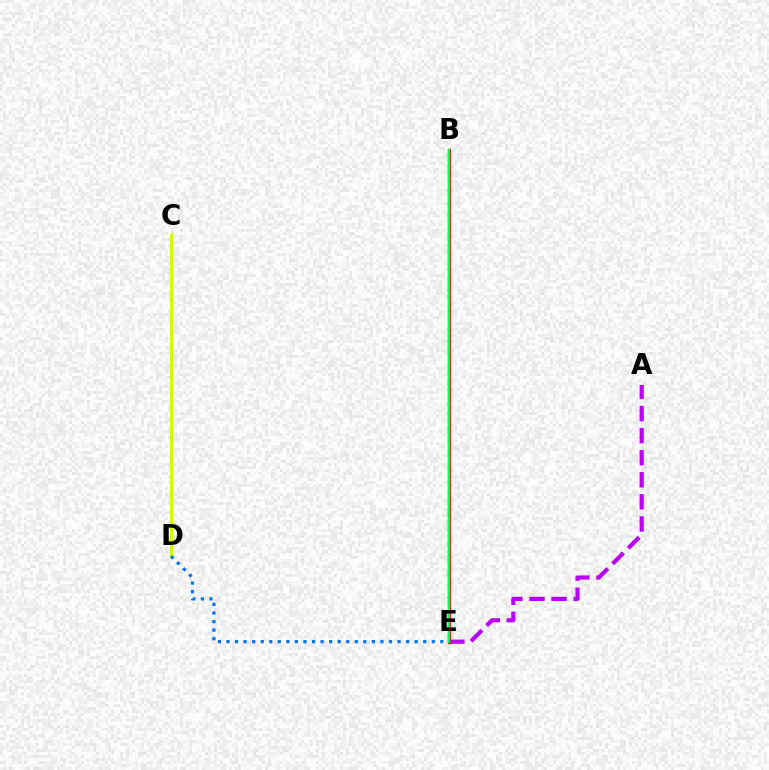{('A', 'E'): [{'color': '#b900ff', 'line_style': 'dashed', 'thickness': 3.0}], ('B', 'E'): [{'color': '#ff0000', 'line_style': 'solid', 'thickness': 2.38}, {'color': '#00ff5c', 'line_style': 'solid', 'thickness': 1.76}], ('C', 'D'): [{'color': '#d1ff00', 'line_style': 'solid', 'thickness': 2.22}], ('D', 'E'): [{'color': '#0074ff', 'line_style': 'dotted', 'thickness': 2.32}]}